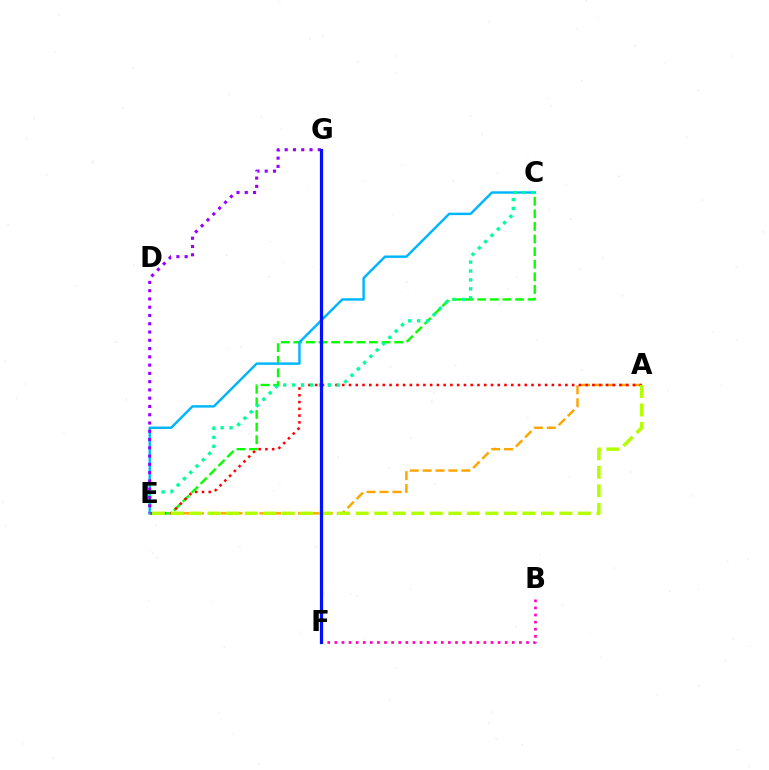{('B', 'F'): [{'color': '#ff00bd', 'line_style': 'dotted', 'thickness': 1.93}], ('C', 'E'): [{'color': '#08ff00', 'line_style': 'dashed', 'thickness': 1.71}, {'color': '#00b5ff', 'line_style': 'solid', 'thickness': 1.75}, {'color': '#00ff9d', 'line_style': 'dotted', 'thickness': 2.42}], ('A', 'E'): [{'color': '#ffa500', 'line_style': 'dashed', 'thickness': 1.75}, {'color': '#ff0000', 'line_style': 'dotted', 'thickness': 1.84}, {'color': '#b3ff00', 'line_style': 'dashed', 'thickness': 2.52}], ('E', 'G'): [{'color': '#9b00ff', 'line_style': 'dotted', 'thickness': 2.25}], ('F', 'G'): [{'color': '#0010ff', 'line_style': 'solid', 'thickness': 2.31}]}